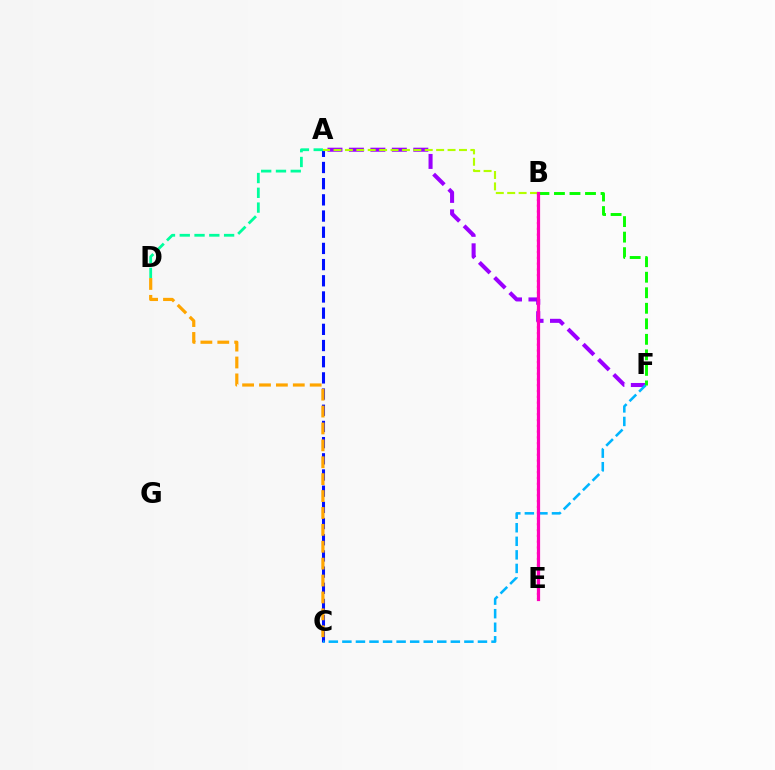{('A', 'C'): [{'color': '#0010ff', 'line_style': 'dashed', 'thickness': 2.2}], ('A', 'F'): [{'color': '#9b00ff', 'line_style': 'dashed', 'thickness': 2.92}], ('C', 'D'): [{'color': '#ffa500', 'line_style': 'dashed', 'thickness': 2.3}], ('B', 'E'): [{'color': '#ff0000', 'line_style': 'dotted', 'thickness': 1.57}, {'color': '#ff00bd', 'line_style': 'solid', 'thickness': 2.32}], ('A', 'D'): [{'color': '#00ff9d', 'line_style': 'dashed', 'thickness': 2.01}], ('A', 'B'): [{'color': '#b3ff00', 'line_style': 'dashed', 'thickness': 1.55}], ('C', 'F'): [{'color': '#00b5ff', 'line_style': 'dashed', 'thickness': 1.84}], ('B', 'F'): [{'color': '#08ff00', 'line_style': 'dashed', 'thickness': 2.11}]}